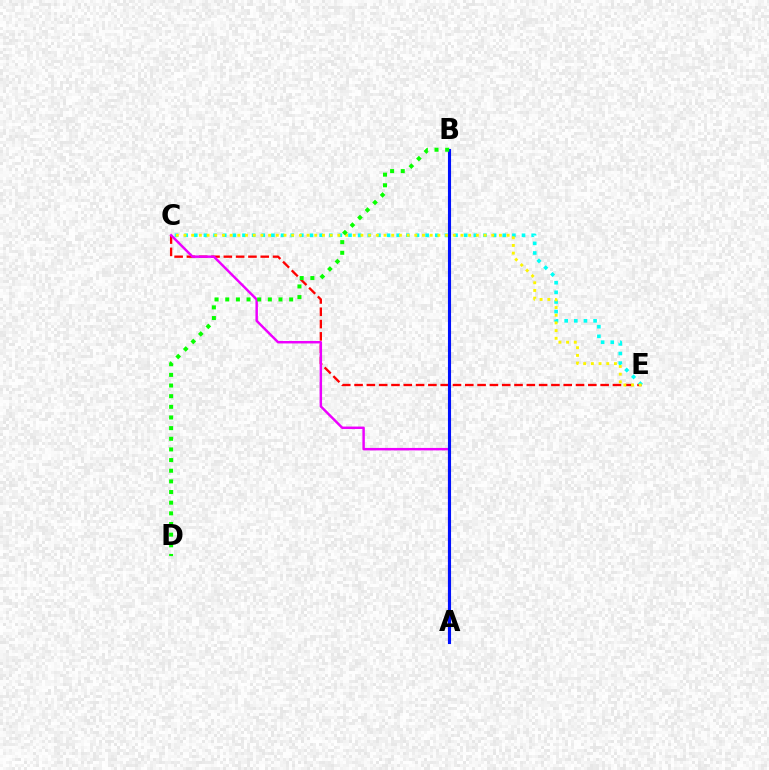{('C', 'E'): [{'color': '#ff0000', 'line_style': 'dashed', 'thickness': 1.67}, {'color': '#00fff6', 'line_style': 'dotted', 'thickness': 2.62}, {'color': '#fcf500', 'line_style': 'dotted', 'thickness': 2.09}], ('A', 'C'): [{'color': '#ee00ff', 'line_style': 'solid', 'thickness': 1.77}], ('A', 'B'): [{'color': '#0010ff', 'line_style': 'solid', 'thickness': 2.23}], ('B', 'D'): [{'color': '#08ff00', 'line_style': 'dotted', 'thickness': 2.89}]}